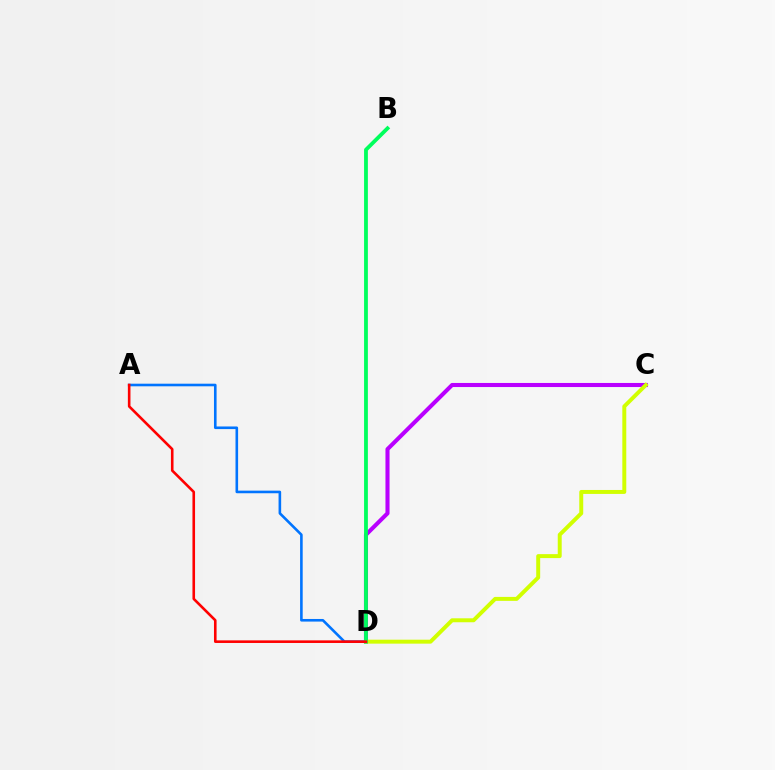{('A', 'D'): [{'color': '#0074ff', 'line_style': 'solid', 'thickness': 1.88}, {'color': '#ff0000', 'line_style': 'solid', 'thickness': 1.88}], ('C', 'D'): [{'color': '#b900ff', 'line_style': 'solid', 'thickness': 2.93}, {'color': '#d1ff00', 'line_style': 'solid', 'thickness': 2.84}], ('B', 'D'): [{'color': '#00ff5c', 'line_style': 'solid', 'thickness': 2.74}]}